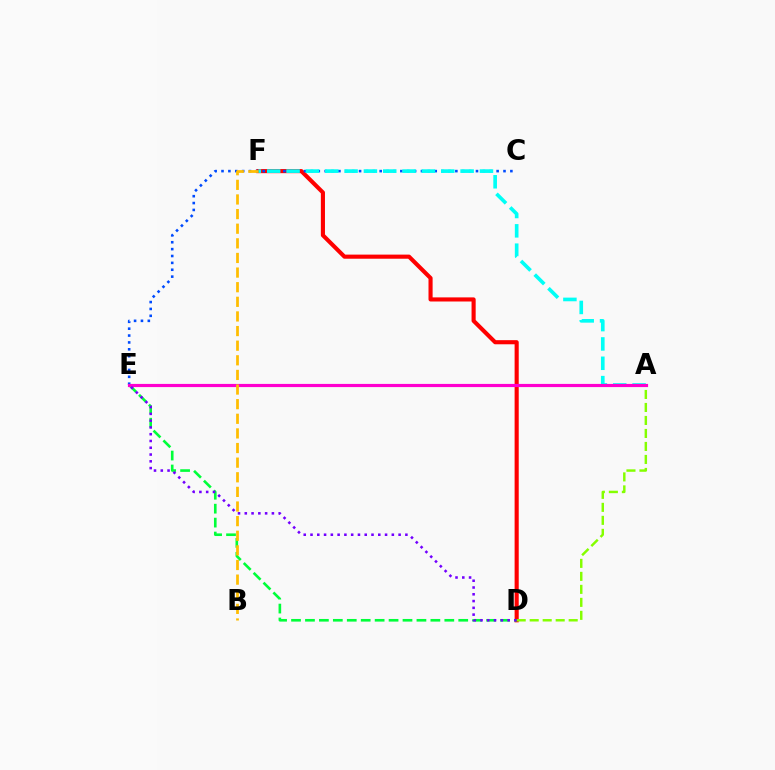{('D', 'F'): [{'color': '#ff0000', 'line_style': 'solid', 'thickness': 2.96}], ('C', 'E'): [{'color': '#004bff', 'line_style': 'dotted', 'thickness': 1.87}], ('A', 'D'): [{'color': '#84ff00', 'line_style': 'dashed', 'thickness': 1.77}], ('D', 'E'): [{'color': '#00ff39', 'line_style': 'dashed', 'thickness': 1.89}, {'color': '#7200ff', 'line_style': 'dotted', 'thickness': 1.84}], ('A', 'F'): [{'color': '#00fff6', 'line_style': 'dashed', 'thickness': 2.63}], ('A', 'E'): [{'color': '#ff00cf', 'line_style': 'solid', 'thickness': 2.28}], ('B', 'F'): [{'color': '#ffbd00', 'line_style': 'dashed', 'thickness': 1.99}]}